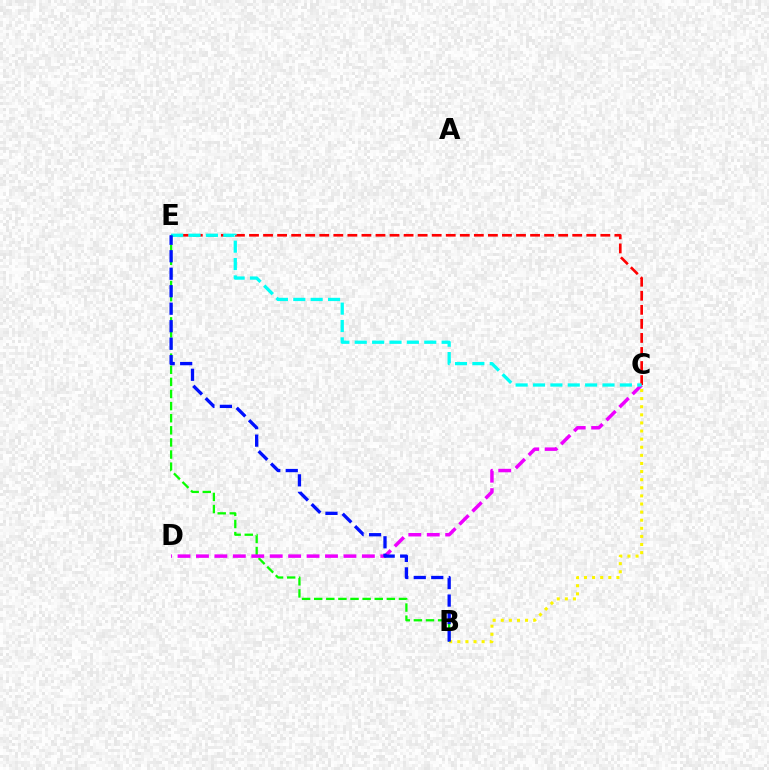{('B', 'E'): [{'color': '#08ff00', 'line_style': 'dashed', 'thickness': 1.64}, {'color': '#0010ff', 'line_style': 'dashed', 'thickness': 2.38}], ('C', 'D'): [{'color': '#ee00ff', 'line_style': 'dashed', 'thickness': 2.5}], ('C', 'E'): [{'color': '#ff0000', 'line_style': 'dashed', 'thickness': 1.91}, {'color': '#00fff6', 'line_style': 'dashed', 'thickness': 2.36}], ('B', 'C'): [{'color': '#fcf500', 'line_style': 'dotted', 'thickness': 2.2}]}